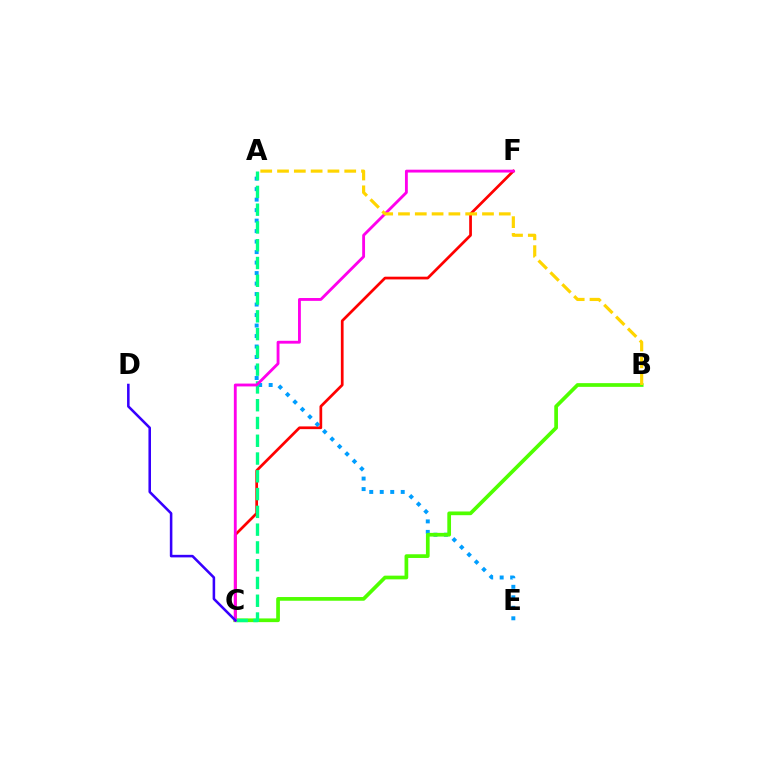{('C', 'F'): [{'color': '#ff0000', 'line_style': 'solid', 'thickness': 1.96}, {'color': '#ff00ed', 'line_style': 'solid', 'thickness': 2.05}], ('A', 'E'): [{'color': '#009eff', 'line_style': 'dotted', 'thickness': 2.85}], ('B', 'C'): [{'color': '#4fff00', 'line_style': 'solid', 'thickness': 2.67}], ('A', 'C'): [{'color': '#00ff86', 'line_style': 'dashed', 'thickness': 2.41}], ('A', 'B'): [{'color': '#ffd500', 'line_style': 'dashed', 'thickness': 2.28}], ('C', 'D'): [{'color': '#3700ff', 'line_style': 'solid', 'thickness': 1.84}]}